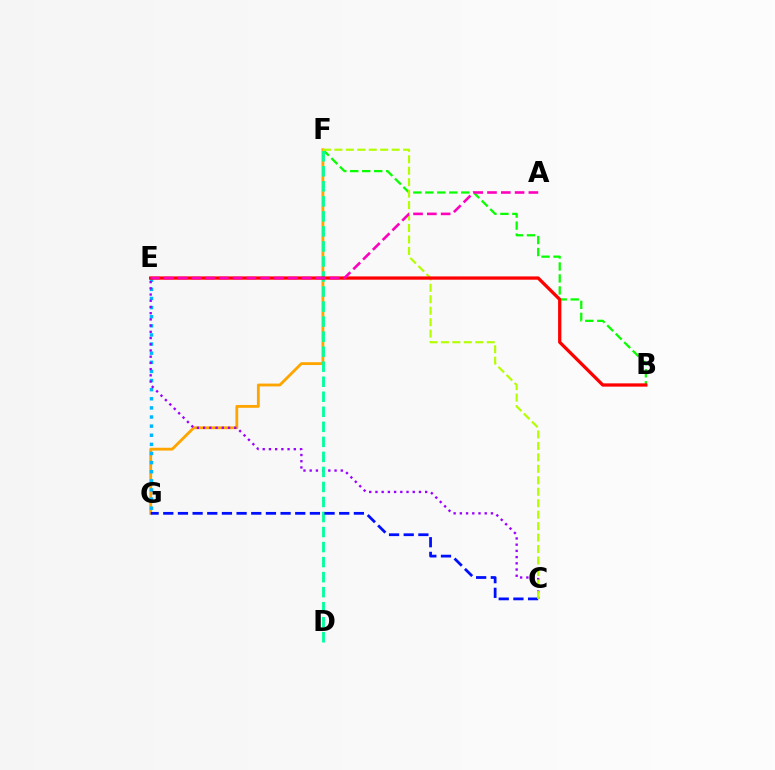{('B', 'F'): [{'color': '#08ff00', 'line_style': 'dashed', 'thickness': 1.63}], ('F', 'G'): [{'color': '#ffa500', 'line_style': 'solid', 'thickness': 2.03}], ('E', 'G'): [{'color': '#00b5ff', 'line_style': 'dotted', 'thickness': 2.48}], ('C', 'E'): [{'color': '#9b00ff', 'line_style': 'dotted', 'thickness': 1.69}], ('D', 'F'): [{'color': '#00ff9d', 'line_style': 'dashed', 'thickness': 2.04}], ('C', 'G'): [{'color': '#0010ff', 'line_style': 'dashed', 'thickness': 1.99}], ('C', 'F'): [{'color': '#b3ff00', 'line_style': 'dashed', 'thickness': 1.56}], ('B', 'E'): [{'color': '#ff0000', 'line_style': 'solid', 'thickness': 2.36}], ('A', 'E'): [{'color': '#ff00bd', 'line_style': 'dashed', 'thickness': 1.87}]}